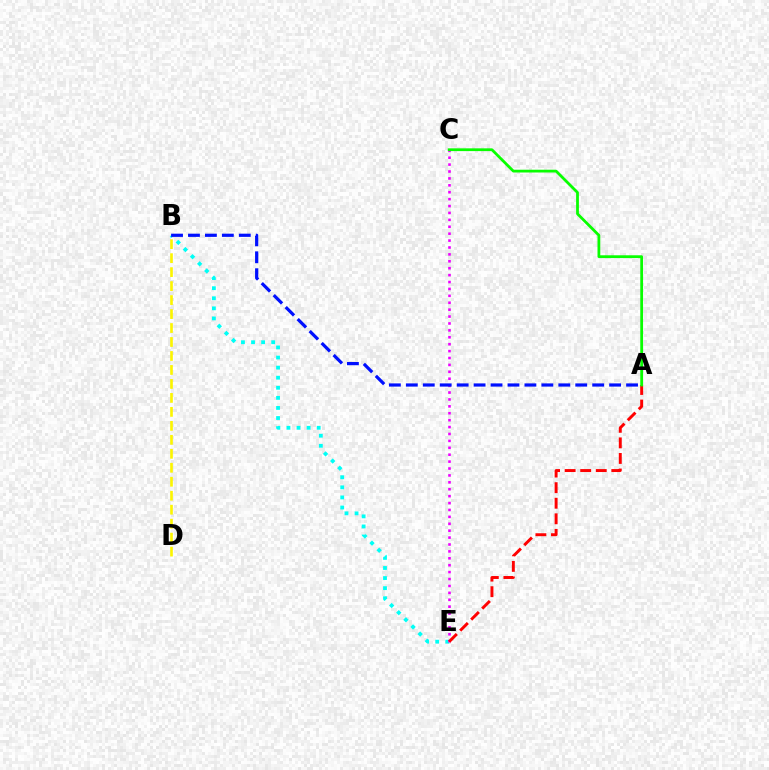{('B', 'E'): [{'color': '#00fff6', 'line_style': 'dotted', 'thickness': 2.74}], ('C', 'E'): [{'color': '#ee00ff', 'line_style': 'dotted', 'thickness': 1.88}], ('A', 'E'): [{'color': '#ff0000', 'line_style': 'dashed', 'thickness': 2.11}], ('A', 'B'): [{'color': '#0010ff', 'line_style': 'dashed', 'thickness': 2.3}], ('B', 'D'): [{'color': '#fcf500', 'line_style': 'dashed', 'thickness': 1.9}], ('A', 'C'): [{'color': '#08ff00', 'line_style': 'solid', 'thickness': 2.0}]}